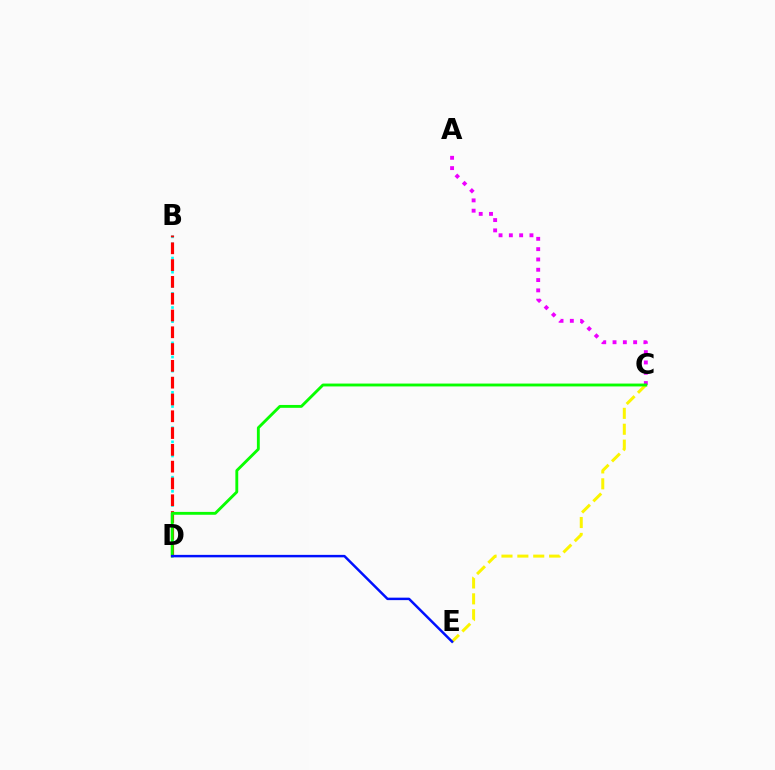{('B', 'D'): [{'color': '#00fff6', 'line_style': 'dotted', 'thickness': 1.92}, {'color': '#ff0000', 'line_style': 'dashed', 'thickness': 2.28}], ('A', 'C'): [{'color': '#ee00ff', 'line_style': 'dotted', 'thickness': 2.8}], ('C', 'E'): [{'color': '#fcf500', 'line_style': 'dashed', 'thickness': 2.16}], ('C', 'D'): [{'color': '#08ff00', 'line_style': 'solid', 'thickness': 2.06}], ('D', 'E'): [{'color': '#0010ff', 'line_style': 'solid', 'thickness': 1.78}]}